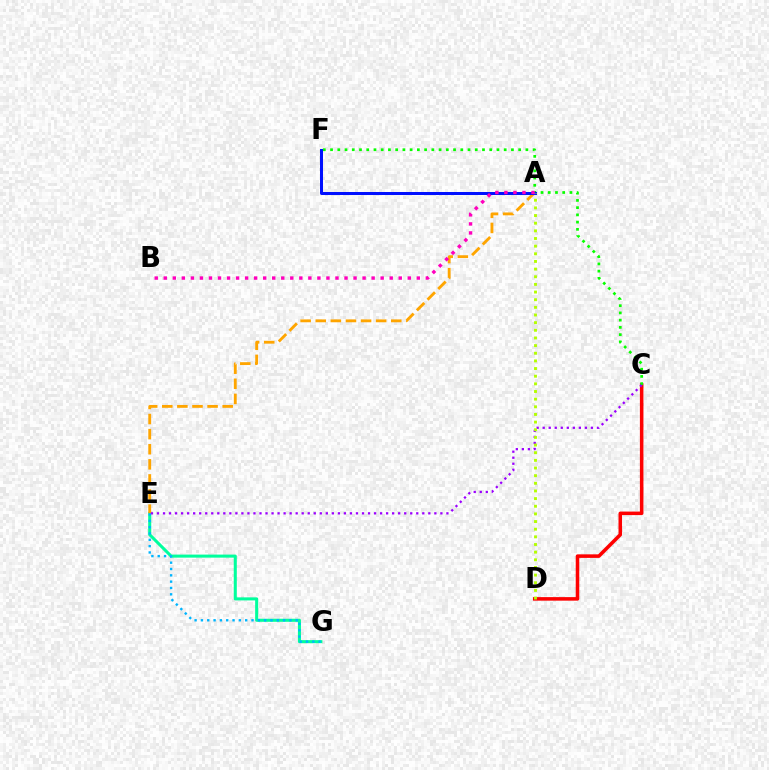{('C', 'D'): [{'color': '#ff0000', 'line_style': 'solid', 'thickness': 2.55}], ('C', 'F'): [{'color': '#08ff00', 'line_style': 'dotted', 'thickness': 1.97}], ('E', 'G'): [{'color': '#00ff9d', 'line_style': 'solid', 'thickness': 2.2}, {'color': '#00b5ff', 'line_style': 'dotted', 'thickness': 1.72}], ('A', 'E'): [{'color': '#ffa500', 'line_style': 'dashed', 'thickness': 2.05}], ('A', 'F'): [{'color': '#0010ff', 'line_style': 'solid', 'thickness': 2.16}], ('C', 'E'): [{'color': '#9b00ff', 'line_style': 'dotted', 'thickness': 1.64}], ('A', 'D'): [{'color': '#b3ff00', 'line_style': 'dotted', 'thickness': 2.08}], ('A', 'B'): [{'color': '#ff00bd', 'line_style': 'dotted', 'thickness': 2.46}]}